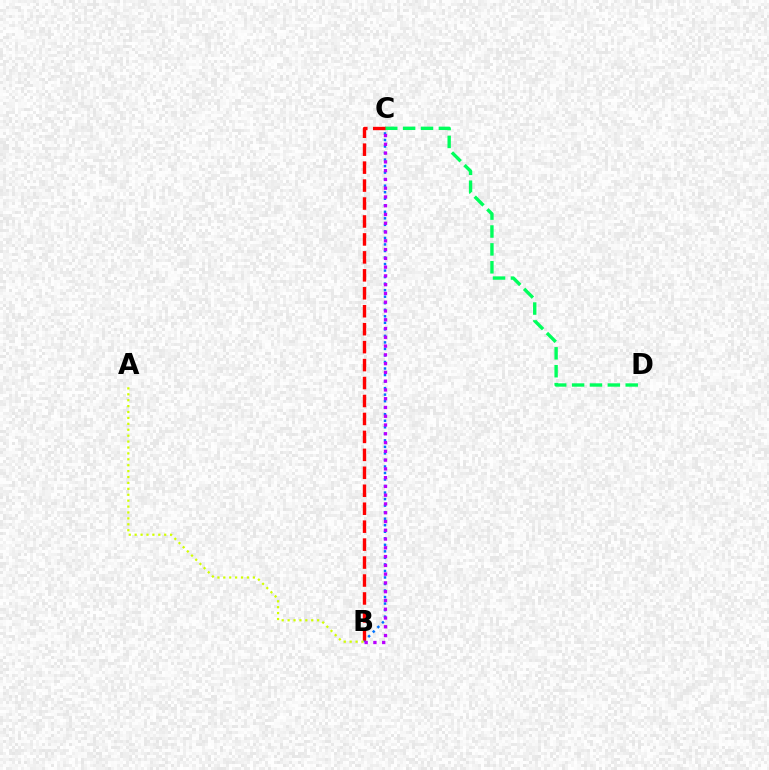{('C', 'D'): [{'color': '#00ff5c', 'line_style': 'dashed', 'thickness': 2.43}], ('B', 'C'): [{'color': '#0074ff', 'line_style': 'dotted', 'thickness': 1.77}, {'color': '#b900ff', 'line_style': 'dotted', 'thickness': 2.38}, {'color': '#ff0000', 'line_style': 'dashed', 'thickness': 2.44}], ('A', 'B'): [{'color': '#d1ff00', 'line_style': 'dotted', 'thickness': 1.61}]}